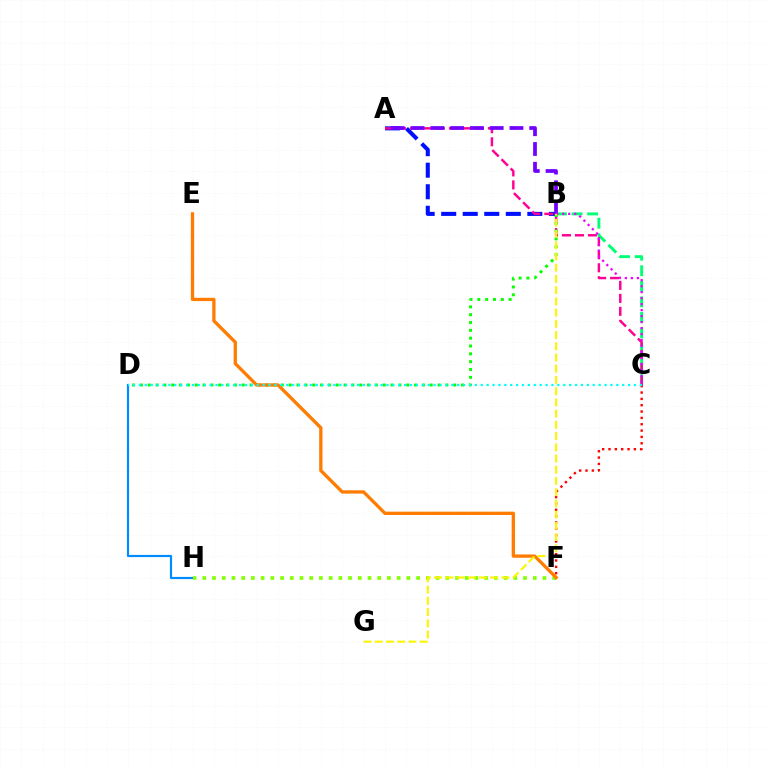{('D', 'H'): [{'color': '#008cff', 'line_style': 'solid', 'thickness': 1.58}], ('F', 'H'): [{'color': '#84ff00', 'line_style': 'dotted', 'thickness': 2.64}], ('C', 'F'): [{'color': '#ff0000', 'line_style': 'dotted', 'thickness': 1.72}], ('B', 'C'): [{'color': '#00ff74', 'line_style': 'dashed', 'thickness': 2.11}, {'color': '#ee00ff', 'line_style': 'dotted', 'thickness': 1.63}], ('A', 'B'): [{'color': '#0010ff', 'line_style': 'dashed', 'thickness': 2.93}, {'color': '#7200ff', 'line_style': 'dashed', 'thickness': 2.69}], ('A', 'C'): [{'color': '#ff0094', 'line_style': 'dashed', 'thickness': 1.77}], ('B', 'D'): [{'color': '#08ff00', 'line_style': 'dotted', 'thickness': 2.13}], ('E', 'F'): [{'color': '#ff7c00', 'line_style': 'solid', 'thickness': 2.38}], ('C', 'D'): [{'color': '#00fff6', 'line_style': 'dotted', 'thickness': 1.6}], ('B', 'G'): [{'color': '#fcf500', 'line_style': 'dashed', 'thickness': 1.52}]}